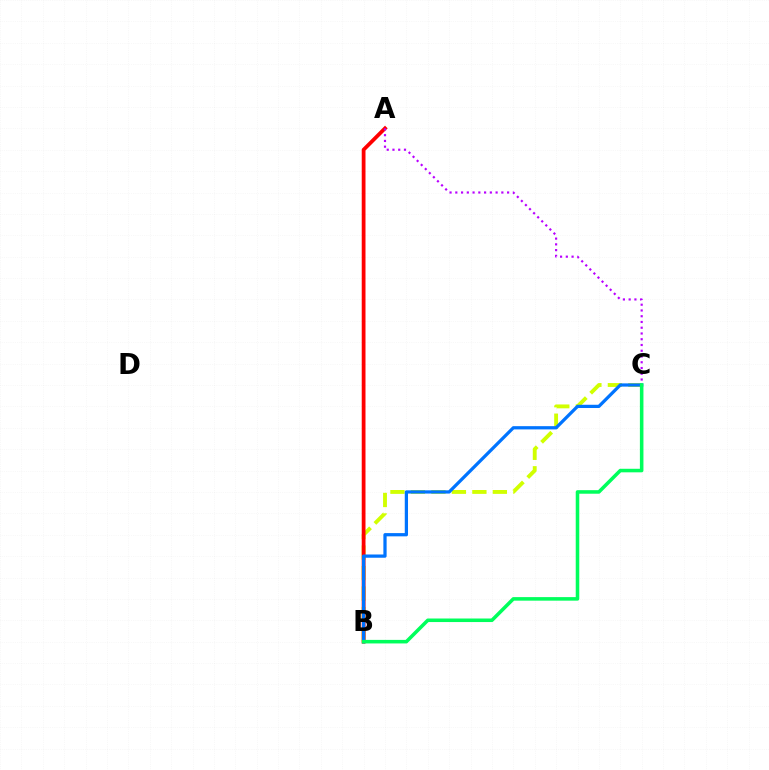{('B', 'C'): [{'color': '#d1ff00', 'line_style': 'dashed', 'thickness': 2.78}, {'color': '#0074ff', 'line_style': 'solid', 'thickness': 2.34}, {'color': '#00ff5c', 'line_style': 'solid', 'thickness': 2.56}], ('A', 'B'): [{'color': '#ff0000', 'line_style': 'solid', 'thickness': 2.72}], ('A', 'C'): [{'color': '#b900ff', 'line_style': 'dotted', 'thickness': 1.56}]}